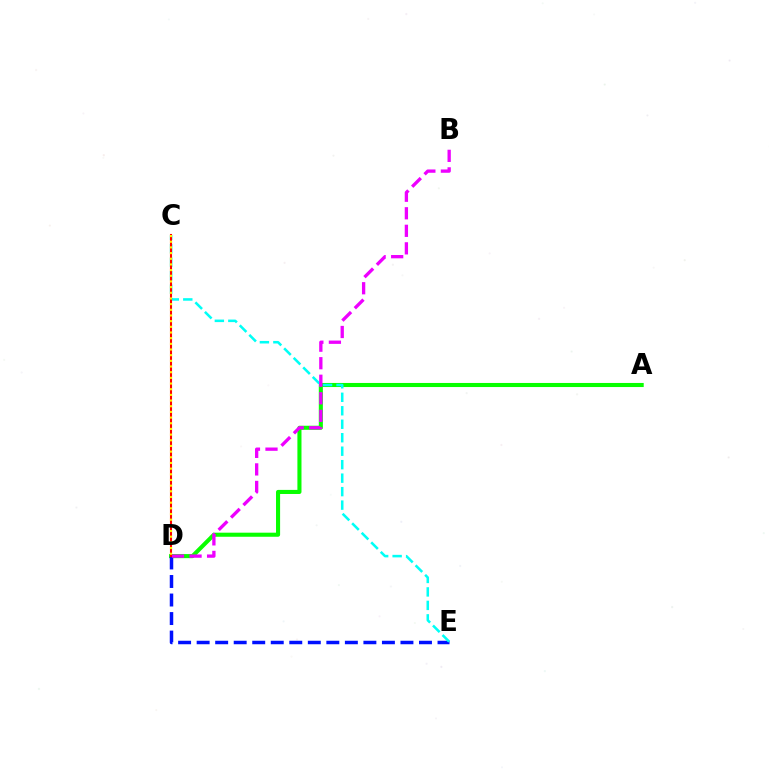{('A', 'D'): [{'color': '#08ff00', 'line_style': 'solid', 'thickness': 2.94}], ('D', 'E'): [{'color': '#0010ff', 'line_style': 'dashed', 'thickness': 2.52}], ('C', 'E'): [{'color': '#00fff6', 'line_style': 'dashed', 'thickness': 1.83}], ('B', 'D'): [{'color': '#ee00ff', 'line_style': 'dashed', 'thickness': 2.38}], ('C', 'D'): [{'color': '#ff0000', 'line_style': 'solid', 'thickness': 1.5}, {'color': '#fcf500', 'line_style': 'dotted', 'thickness': 1.54}]}